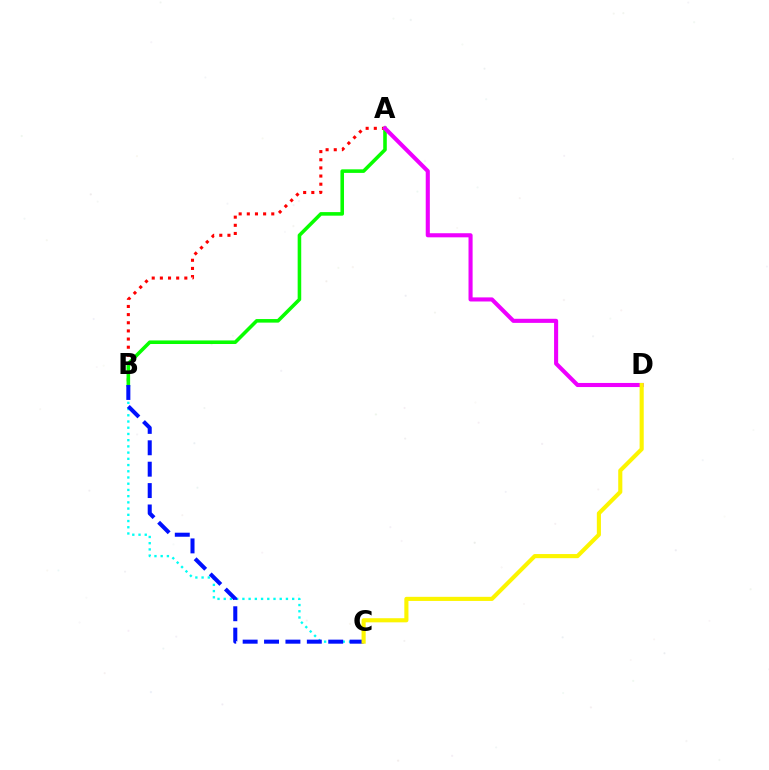{('A', 'B'): [{'color': '#ff0000', 'line_style': 'dotted', 'thickness': 2.21}, {'color': '#08ff00', 'line_style': 'solid', 'thickness': 2.57}], ('B', 'C'): [{'color': '#00fff6', 'line_style': 'dotted', 'thickness': 1.69}, {'color': '#0010ff', 'line_style': 'dashed', 'thickness': 2.91}], ('A', 'D'): [{'color': '#ee00ff', 'line_style': 'solid', 'thickness': 2.95}], ('C', 'D'): [{'color': '#fcf500', 'line_style': 'solid', 'thickness': 2.96}]}